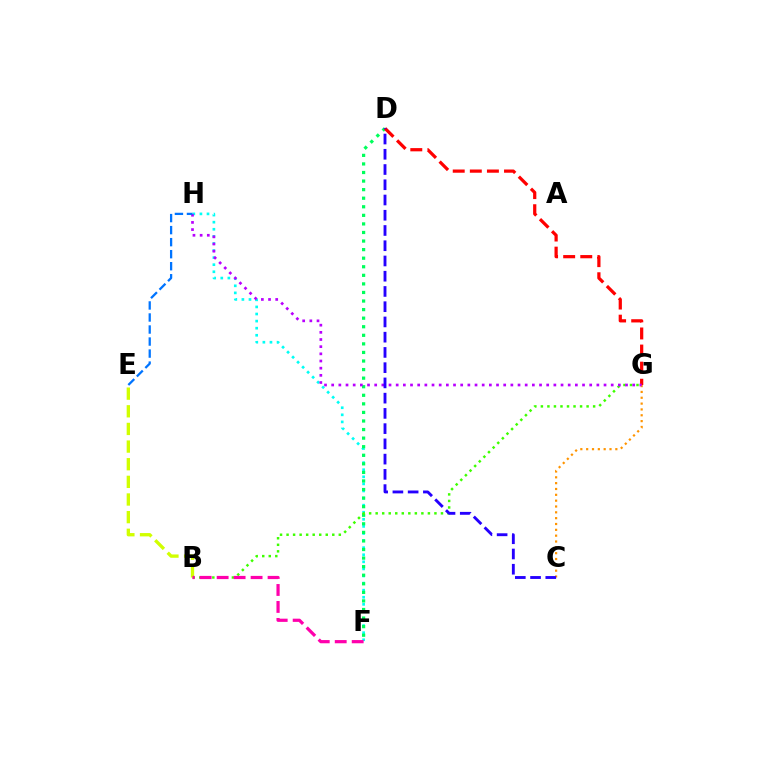{('F', 'H'): [{'color': '#00fff6', 'line_style': 'dotted', 'thickness': 1.92}], ('D', 'F'): [{'color': '#00ff5c', 'line_style': 'dotted', 'thickness': 2.33}], ('B', 'G'): [{'color': '#3dff00', 'line_style': 'dotted', 'thickness': 1.77}], ('D', 'G'): [{'color': '#ff0000', 'line_style': 'dashed', 'thickness': 2.32}], ('B', 'E'): [{'color': '#d1ff00', 'line_style': 'dashed', 'thickness': 2.4}], ('B', 'F'): [{'color': '#ff00ac', 'line_style': 'dashed', 'thickness': 2.31}], ('C', 'G'): [{'color': '#ff9400', 'line_style': 'dotted', 'thickness': 1.59}], ('G', 'H'): [{'color': '#b900ff', 'line_style': 'dotted', 'thickness': 1.95}], ('C', 'D'): [{'color': '#2500ff', 'line_style': 'dashed', 'thickness': 2.07}], ('E', 'H'): [{'color': '#0074ff', 'line_style': 'dashed', 'thickness': 1.63}]}